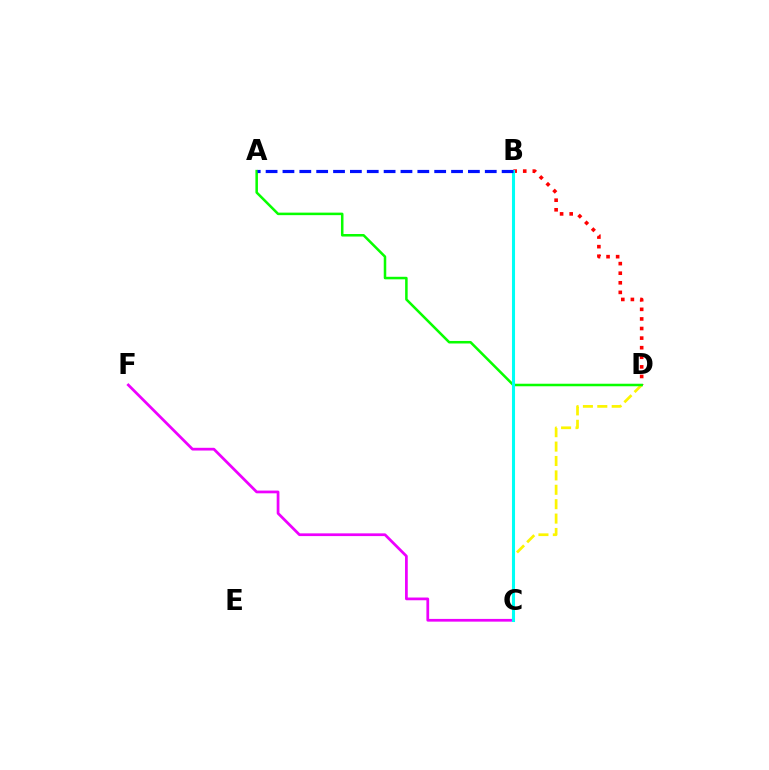{('C', 'D'): [{'color': '#fcf500', 'line_style': 'dashed', 'thickness': 1.96}], ('B', 'D'): [{'color': '#ff0000', 'line_style': 'dotted', 'thickness': 2.6}], ('A', 'D'): [{'color': '#08ff00', 'line_style': 'solid', 'thickness': 1.82}], ('C', 'F'): [{'color': '#ee00ff', 'line_style': 'solid', 'thickness': 1.97}], ('B', 'C'): [{'color': '#00fff6', 'line_style': 'solid', 'thickness': 2.21}], ('A', 'B'): [{'color': '#0010ff', 'line_style': 'dashed', 'thickness': 2.29}]}